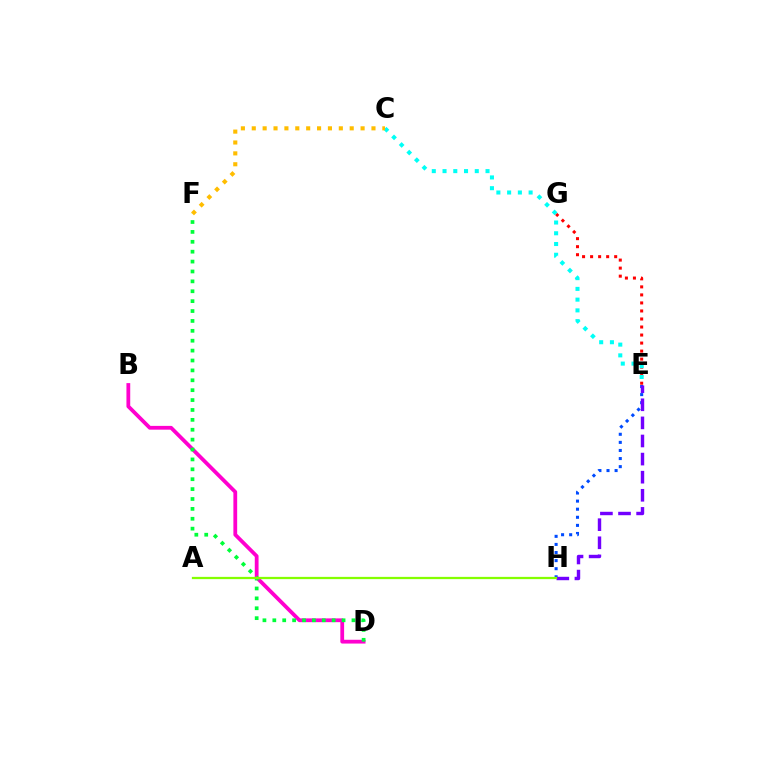{('E', 'H'): [{'color': '#004bff', 'line_style': 'dotted', 'thickness': 2.2}, {'color': '#7200ff', 'line_style': 'dashed', 'thickness': 2.46}], ('B', 'D'): [{'color': '#ff00cf', 'line_style': 'solid', 'thickness': 2.72}], ('E', 'G'): [{'color': '#ff0000', 'line_style': 'dotted', 'thickness': 2.18}], ('D', 'F'): [{'color': '#00ff39', 'line_style': 'dotted', 'thickness': 2.69}], ('A', 'H'): [{'color': '#84ff00', 'line_style': 'solid', 'thickness': 1.63}], ('C', 'E'): [{'color': '#00fff6', 'line_style': 'dotted', 'thickness': 2.92}], ('C', 'F'): [{'color': '#ffbd00', 'line_style': 'dotted', 'thickness': 2.96}]}